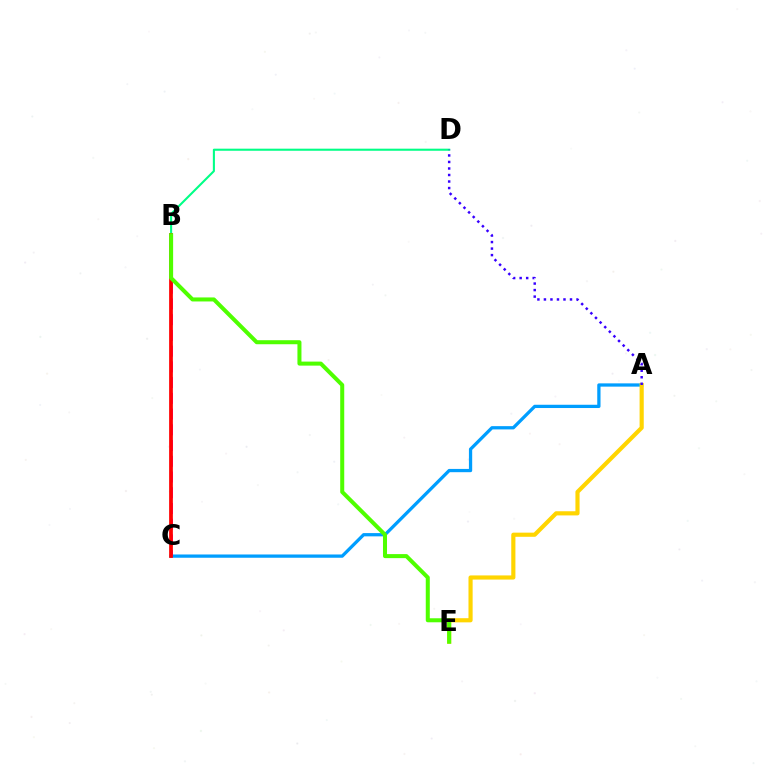{('A', 'C'): [{'color': '#009eff', 'line_style': 'solid', 'thickness': 2.35}], ('B', 'D'): [{'color': '#00ff86', 'line_style': 'solid', 'thickness': 1.5}], ('A', 'E'): [{'color': '#ffd500', 'line_style': 'solid', 'thickness': 2.99}], ('B', 'C'): [{'color': '#ff00ed', 'line_style': 'dashed', 'thickness': 2.14}, {'color': '#ff0000', 'line_style': 'solid', 'thickness': 2.69}], ('B', 'E'): [{'color': '#4fff00', 'line_style': 'solid', 'thickness': 2.9}], ('A', 'D'): [{'color': '#3700ff', 'line_style': 'dotted', 'thickness': 1.77}]}